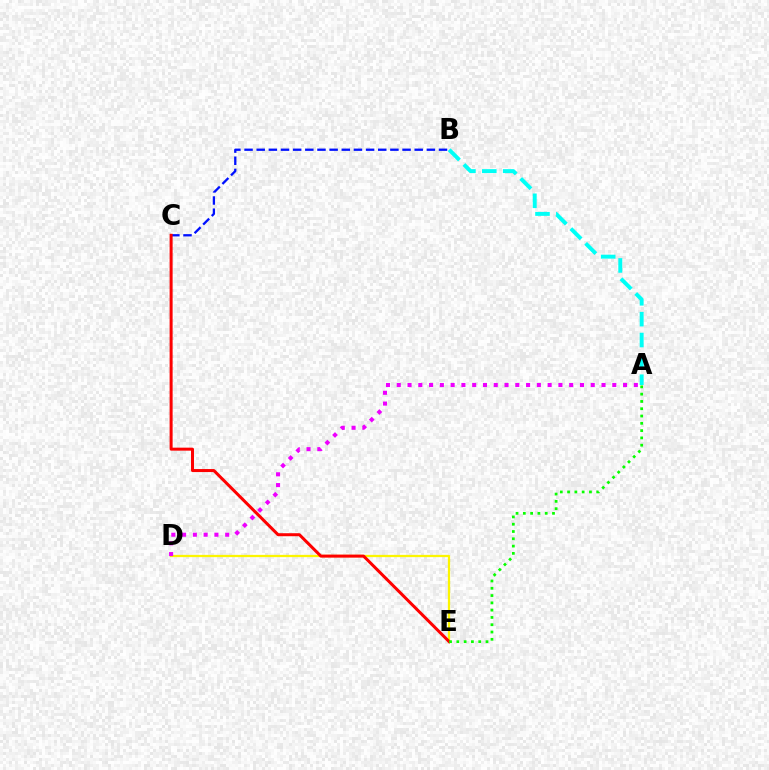{('D', 'E'): [{'color': '#fcf500', 'line_style': 'solid', 'thickness': 1.63}], ('A', 'D'): [{'color': '#ee00ff', 'line_style': 'dotted', 'thickness': 2.93}], ('B', 'C'): [{'color': '#0010ff', 'line_style': 'dashed', 'thickness': 1.65}], ('C', 'E'): [{'color': '#ff0000', 'line_style': 'solid', 'thickness': 2.17}], ('A', 'B'): [{'color': '#00fff6', 'line_style': 'dashed', 'thickness': 2.83}], ('A', 'E'): [{'color': '#08ff00', 'line_style': 'dotted', 'thickness': 1.98}]}